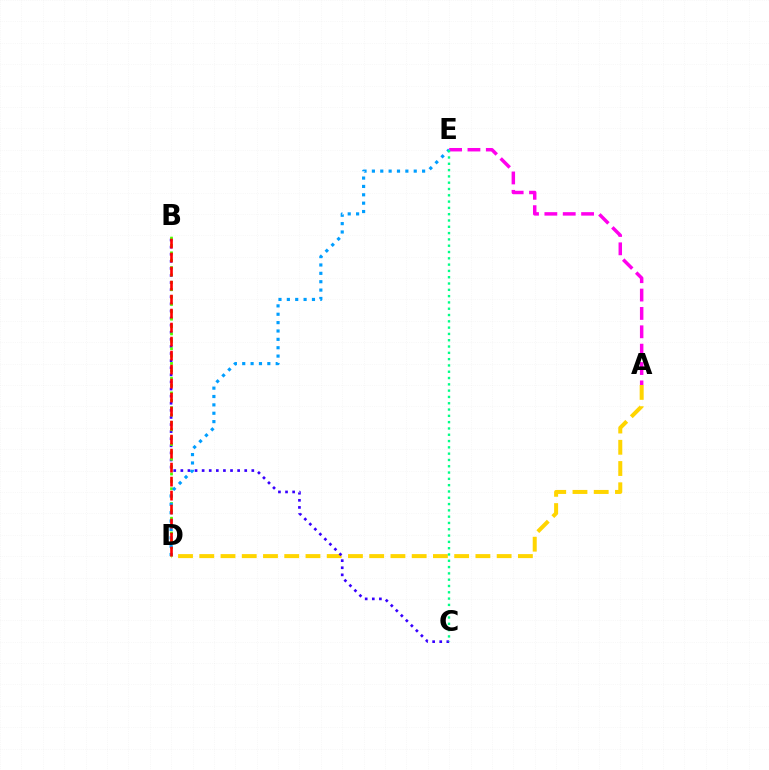{('A', 'D'): [{'color': '#ffd500', 'line_style': 'dashed', 'thickness': 2.89}], ('B', 'C'): [{'color': '#3700ff', 'line_style': 'dotted', 'thickness': 1.93}], ('B', 'D'): [{'color': '#4fff00', 'line_style': 'dotted', 'thickness': 2.0}, {'color': '#ff0000', 'line_style': 'dashed', 'thickness': 1.9}], ('D', 'E'): [{'color': '#009eff', 'line_style': 'dotted', 'thickness': 2.27}], ('A', 'E'): [{'color': '#ff00ed', 'line_style': 'dashed', 'thickness': 2.49}], ('C', 'E'): [{'color': '#00ff86', 'line_style': 'dotted', 'thickness': 1.71}]}